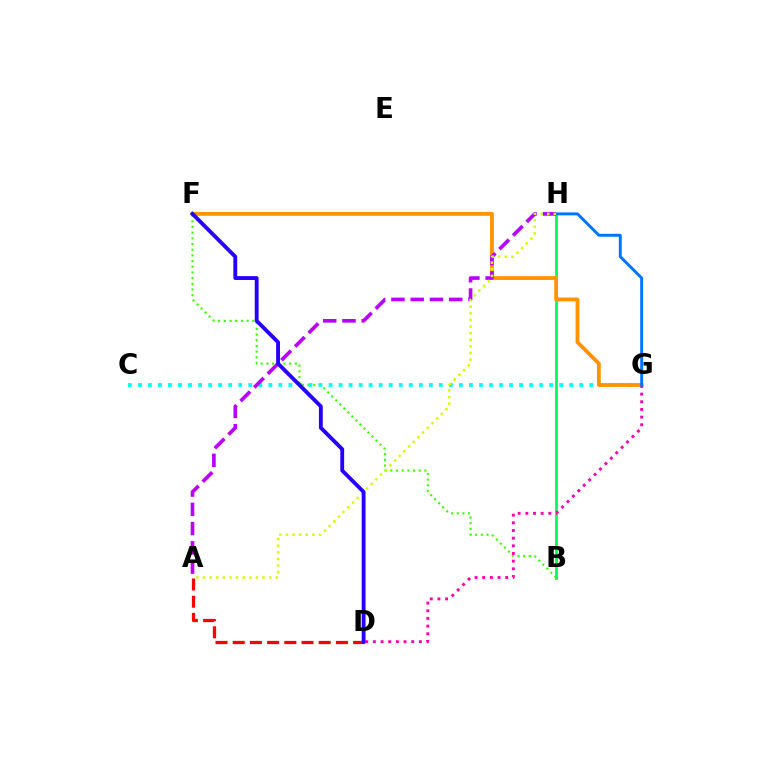{('B', 'F'): [{'color': '#3dff00', 'line_style': 'dotted', 'thickness': 1.54}], ('B', 'H'): [{'color': '#00ff5c', 'line_style': 'solid', 'thickness': 2.02}], ('C', 'G'): [{'color': '#00fff6', 'line_style': 'dotted', 'thickness': 2.73}], ('F', 'G'): [{'color': '#ff9400', 'line_style': 'solid', 'thickness': 2.74}], ('D', 'G'): [{'color': '#ff00ac', 'line_style': 'dotted', 'thickness': 2.08}], ('G', 'H'): [{'color': '#0074ff', 'line_style': 'solid', 'thickness': 2.11}], ('A', 'D'): [{'color': '#ff0000', 'line_style': 'dashed', 'thickness': 2.34}], ('A', 'H'): [{'color': '#b900ff', 'line_style': 'dashed', 'thickness': 2.62}, {'color': '#d1ff00', 'line_style': 'dotted', 'thickness': 1.8}], ('D', 'F'): [{'color': '#2500ff', 'line_style': 'solid', 'thickness': 2.77}]}